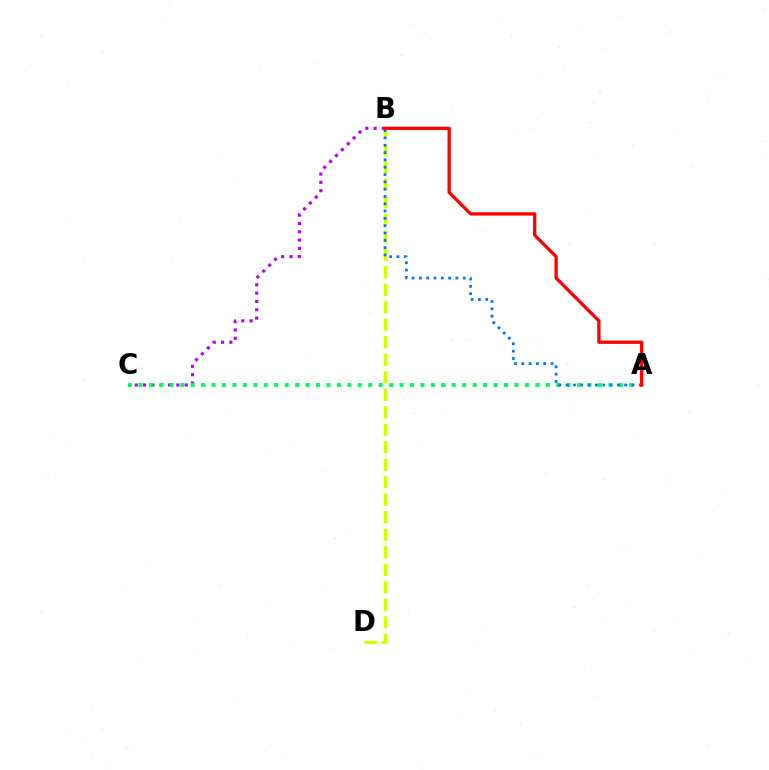{('B', 'C'): [{'color': '#b900ff', 'line_style': 'dotted', 'thickness': 2.26}], ('A', 'C'): [{'color': '#00ff5c', 'line_style': 'dotted', 'thickness': 2.84}], ('B', 'D'): [{'color': '#d1ff00', 'line_style': 'dashed', 'thickness': 2.38}], ('A', 'B'): [{'color': '#0074ff', 'line_style': 'dotted', 'thickness': 1.99}, {'color': '#ff0000', 'line_style': 'solid', 'thickness': 2.36}]}